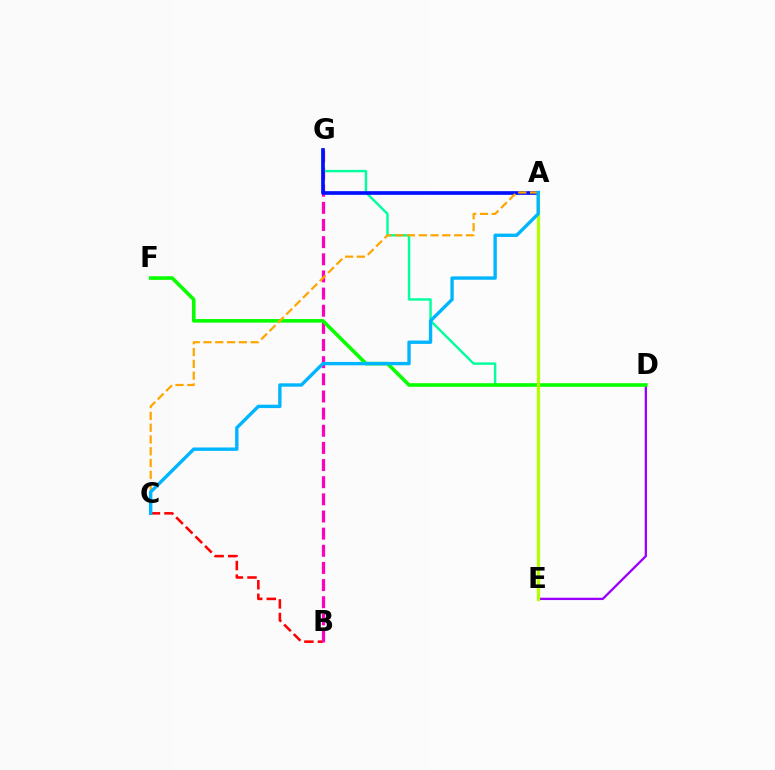{('B', 'C'): [{'color': '#ff0000', 'line_style': 'dashed', 'thickness': 1.84}], ('B', 'G'): [{'color': '#ff00bd', 'line_style': 'dashed', 'thickness': 2.33}], ('E', 'G'): [{'color': '#00ff9d', 'line_style': 'solid', 'thickness': 1.74}], ('D', 'E'): [{'color': '#9b00ff', 'line_style': 'solid', 'thickness': 1.67}], ('D', 'F'): [{'color': '#08ff00', 'line_style': 'solid', 'thickness': 2.6}], ('A', 'G'): [{'color': '#0010ff', 'line_style': 'solid', 'thickness': 2.64}], ('A', 'E'): [{'color': '#b3ff00', 'line_style': 'solid', 'thickness': 2.33}], ('A', 'C'): [{'color': '#ffa500', 'line_style': 'dashed', 'thickness': 1.6}, {'color': '#00b5ff', 'line_style': 'solid', 'thickness': 2.43}]}